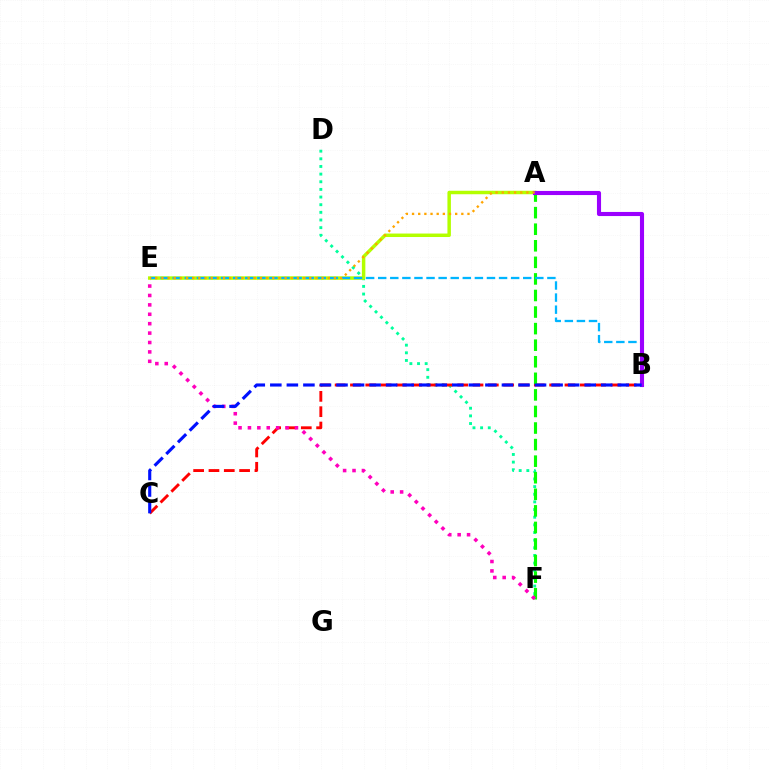{('D', 'F'): [{'color': '#00ff9d', 'line_style': 'dotted', 'thickness': 2.08}], ('B', 'C'): [{'color': '#ff0000', 'line_style': 'dashed', 'thickness': 2.08}, {'color': '#0010ff', 'line_style': 'dashed', 'thickness': 2.25}], ('A', 'F'): [{'color': '#08ff00', 'line_style': 'dashed', 'thickness': 2.25}], ('E', 'F'): [{'color': '#ff00bd', 'line_style': 'dotted', 'thickness': 2.56}], ('A', 'E'): [{'color': '#b3ff00', 'line_style': 'solid', 'thickness': 2.5}, {'color': '#ffa500', 'line_style': 'dotted', 'thickness': 1.67}], ('B', 'E'): [{'color': '#00b5ff', 'line_style': 'dashed', 'thickness': 1.64}], ('A', 'B'): [{'color': '#9b00ff', 'line_style': 'solid', 'thickness': 2.95}]}